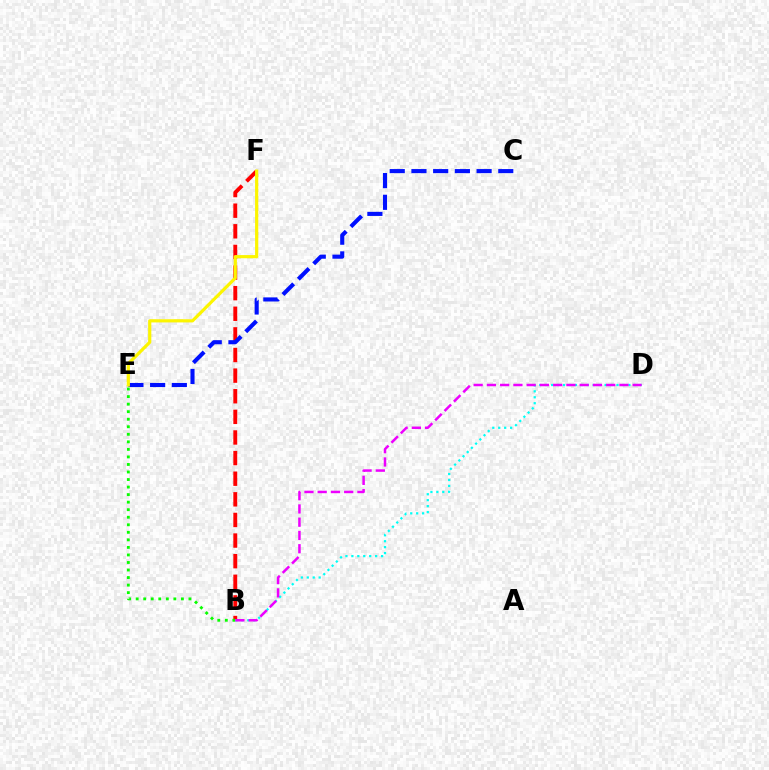{('B', 'F'): [{'color': '#ff0000', 'line_style': 'dashed', 'thickness': 2.8}], ('C', 'E'): [{'color': '#0010ff', 'line_style': 'dashed', 'thickness': 2.95}], ('B', 'E'): [{'color': '#08ff00', 'line_style': 'dotted', 'thickness': 2.05}], ('B', 'D'): [{'color': '#00fff6', 'line_style': 'dotted', 'thickness': 1.61}, {'color': '#ee00ff', 'line_style': 'dashed', 'thickness': 1.8}], ('E', 'F'): [{'color': '#fcf500', 'line_style': 'solid', 'thickness': 2.29}]}